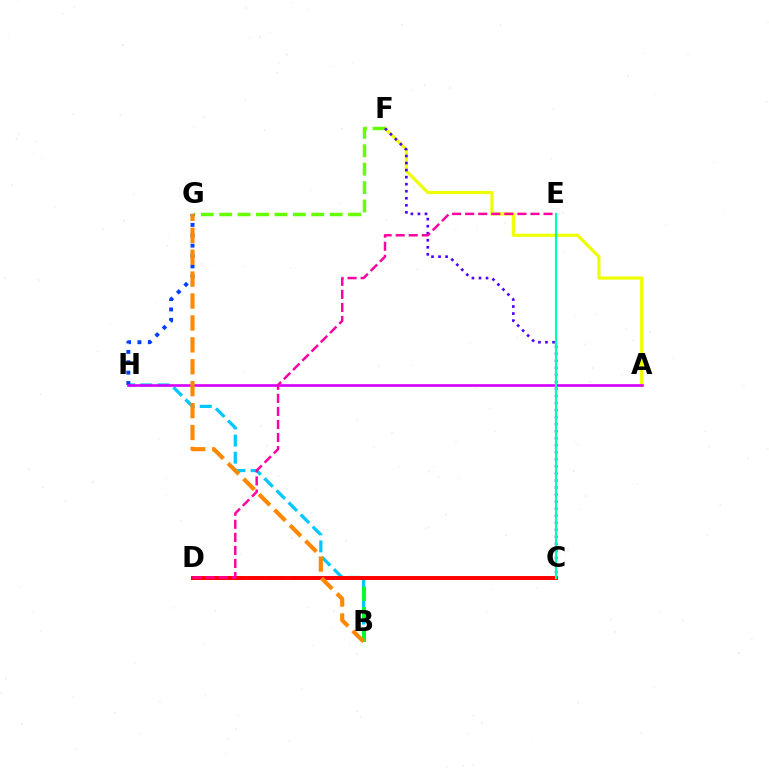{('A', 'F'): [{'color': '#eeff00', 'line_style': 'solid', 'thickness': 2.27}], ('F', 'G'): [{'color': '#66ff00', 'line_style': 'dashed', 'thickness': 2.5}], ('C', 'F'): [{'color': '#4f00ff', 'line_style': 'dotted', 'thickness': 1.91}], ('B', 'H'): [{'color': '#00c7ff', 'line_style': 'dashed', 'thickness': 2.32}], ('B', 'D'): [{'color': '#00ff27', 'line_style': 'dashed', 'thickness': 2.79}], ('G', 'H'): [{'color': '#003fff', 'line_style': 'dotted', 'thickness': 2.82}], ('C', 'D'): [{'color': '#ff0000', 'line_style': 'solid', 'thickness': 2.83}], ('A', 'H'): [{'color': '#d600ff', 'line_style': 'solid', 'thickness': 1.9}], ('C', 'E'): [{'color': '#00ffaf', 'line_style': 'solid', 'thickness': 1.56}], ('D', 'E'): [{'color': '#ff00a0', 'line_style': 'dashed', 'thickness': 1.77}], ('B', 'G'): [{'color': '#ff8800', 'line_style': 'dashed', 'thickness': 2.98}]}